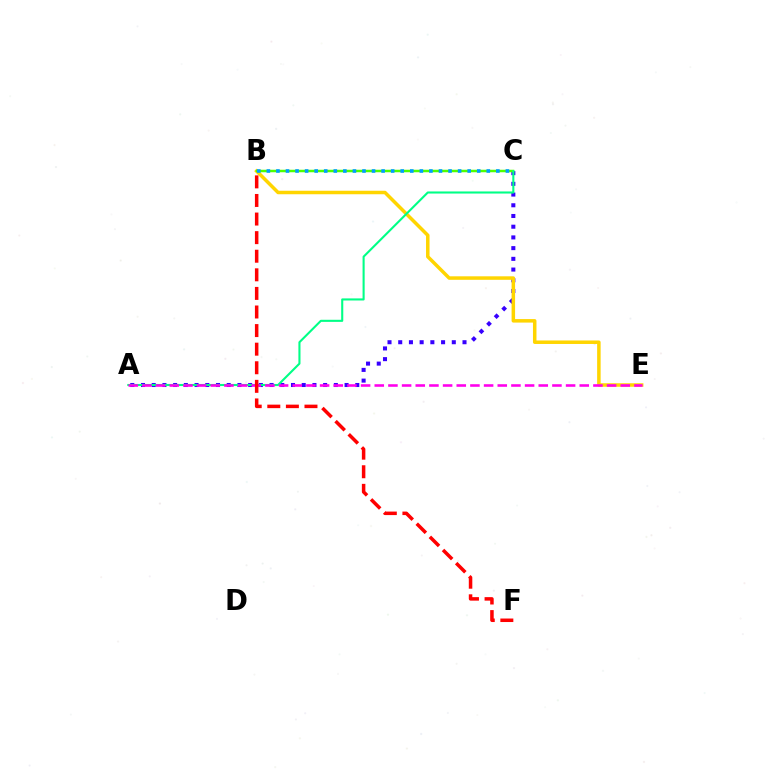{('A', 'C'): [{'color': '#3700ff', 'line_style': 'dotted', 'thickness': 2.91}, {'color': '#00ff86', 'line_style': 'solid', 'thickness': 1.51}], ('B', 'E'): [{'color': '#ffd500', 'line_style': 'solid', 'thickness': 2.52}], ('B', 'C'): [{'color': '#4fff00', 'line_style': 'solid', 'thickness': 1.8}, {'color': '#009eff', 'line_style': 'dotted', 'thickness': 2.6}], ('A', 'E'): [{'color': '#ff00ed', 'line_style': 'dashed', 'thickness': 1.86}], ('B', 'F'): [{'color': '#ff0000', 'line_style': 'dashed', 'thickness': 2.53}]}